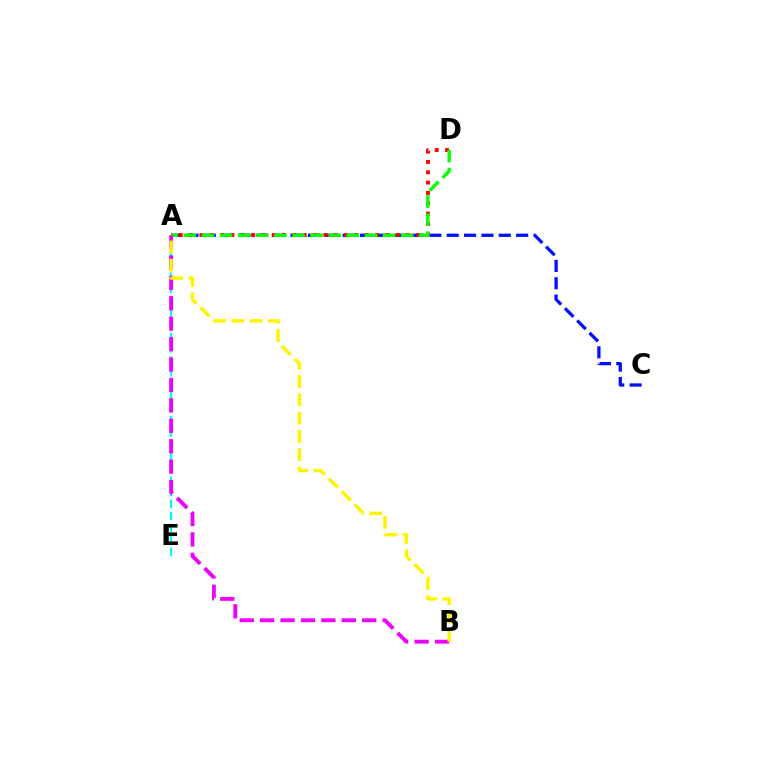{('A', 'C'): [{'color': '#0010ff', 'line_style': 'dashed', 'thickness': 2.36}], ('A', 'E'): [{'color': '#00fff6', 'line_style': 'dashed', 'thickness': 1.63}], ('A', 'D'): [{'color': '#ff0000', 'line_style': 'dotted', 'thickness': 2.81}, {'color': '#08ff00', 'line_style': 'dashed', 'thickness': 2.46}], ('A', 'B'): [{'color': '#ee00ff', 'line_style': 'dashed', 'thickness': 2.77}, {'color': '#fcf500', 'line_style': 'dashed', 'thickness': 2.49}]}